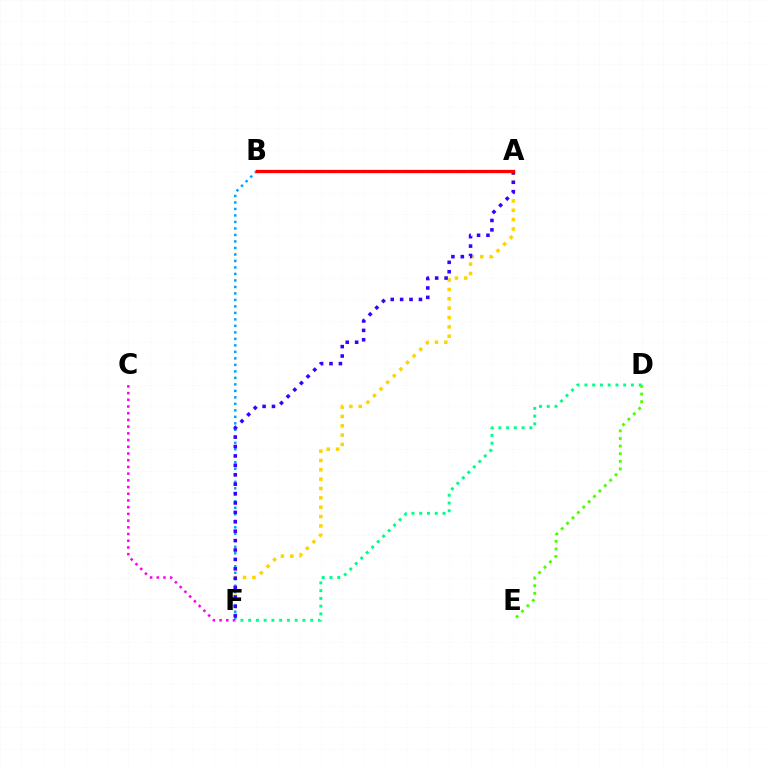{('A', 'F'): [{'color': '#ffd500', 'line_style': 'dotted', 'thickness': 2.54}, {'color': '#3700ff', 'line_style': 'dotted', 'thickness': 2.56}], ('B', 'F'): [{'color': '#009eff', 'line_style': 'dotted', 'thickness': 1.77}], ('D', 'F'): [{'color': '#00ff86', 'line_style': 'dotted', 'thickness': 2.11}], ('D', 'E'): [{'color': '#4fff00', 'line_style': 'dotted', 'thickness': 2.07}], ('A', 'B'): [{'color': '#ff0000', 'line_style': 'solid', 'thickness': 2.35}], ('C', 'F'): [{'color': '#ff00ed', 'line_style': 'dotted', 'thickness': 1.82}]}